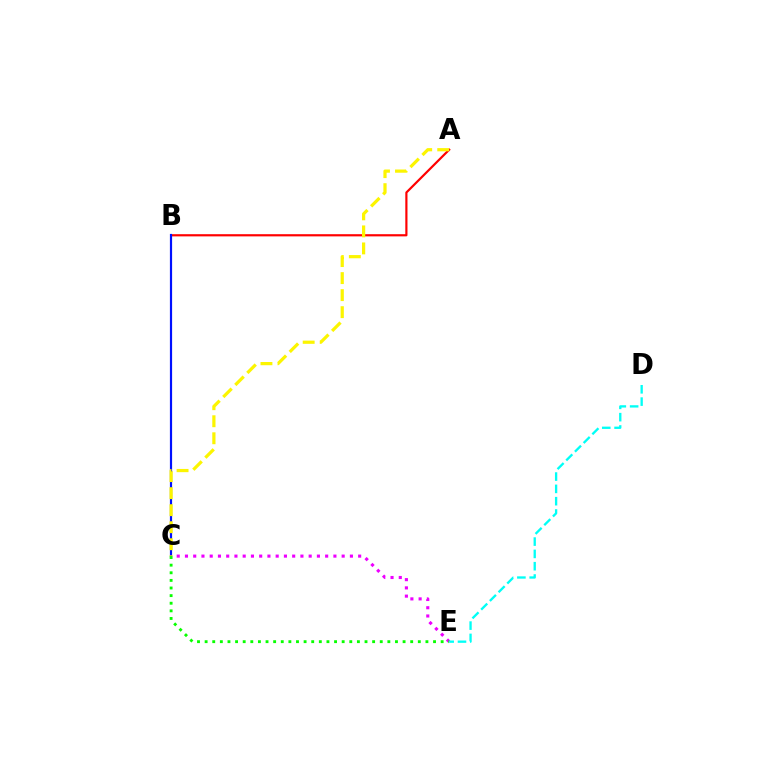{('C', 'E'): [{'color': '#ee00ff', 'line_style': 'dotted', 'thickness': 2.24}, {'color': '#08ff00', 'line_style': 'dotted', 'thickness': 2.07}], ('A', 'B'): [{'color': '#ff0000', 'line_style': 'solid', 'thickness': 1.57}], ('B', 'C'): [{'color': '#0010ff', 'line_style': 'solid', 'thickness': 1.58}], ('D', 'E'): [{'color': '#00fff6', 'line_style': 'dashed', 'thickness': 1.67}], ('A', 'C'): [{'color': '#fcf500', 'line_style': 'dashed', 'thickness': 2.31}]}